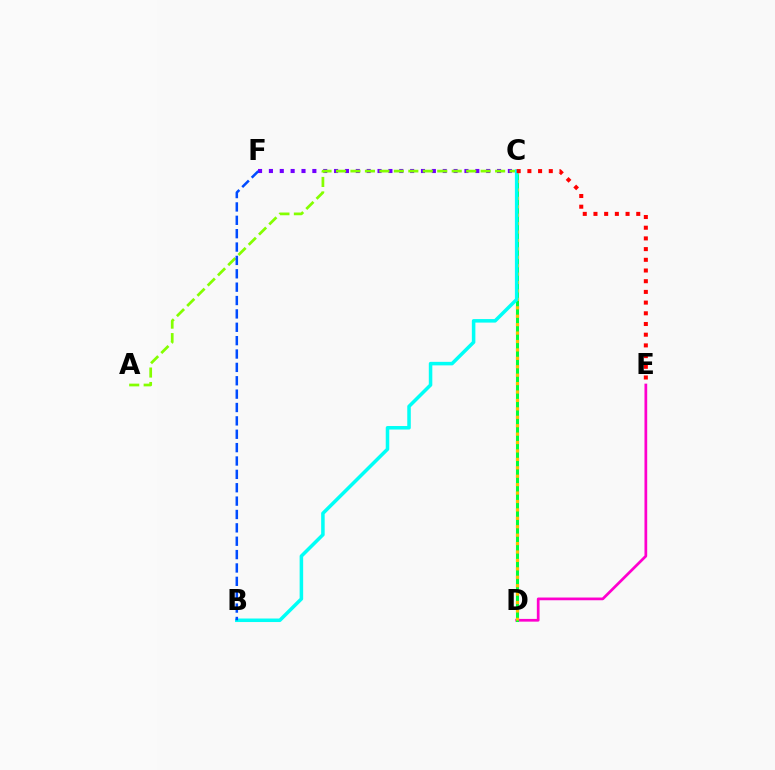{('C', 'F'): [{'color': '#7200ff', 'line_style': 'dotted', 'thickness': 2.95}], ('D', 'E'): [{'color': '#ff00cf', 'line_style': 'solid', 'thickness': 1.96}], ('A', 'C'): [{'color': '#84ff00', 'line_style': 'dashed', 'thickness': 1.97}], ('C', 'D'): [{'color': '#00ff39', 'line_style': 'solid', 'thickness': 2.21}, {'color': '#ffbd00', 'line_style': 'dotted', 'thickness': 2.29}], ('B', 'C'): [{'color': '#00fff6', 'line_style': 'solid', 'thickness': 2.54}], ('B', 'F'): [{'color': '#004bff', 'line_style': 'dashed', 'thickness': 1.82}], ('C', 'E'): [{'color': '#ff0000', 'line_style': 'dotted', 'thickness': 2.91}]}